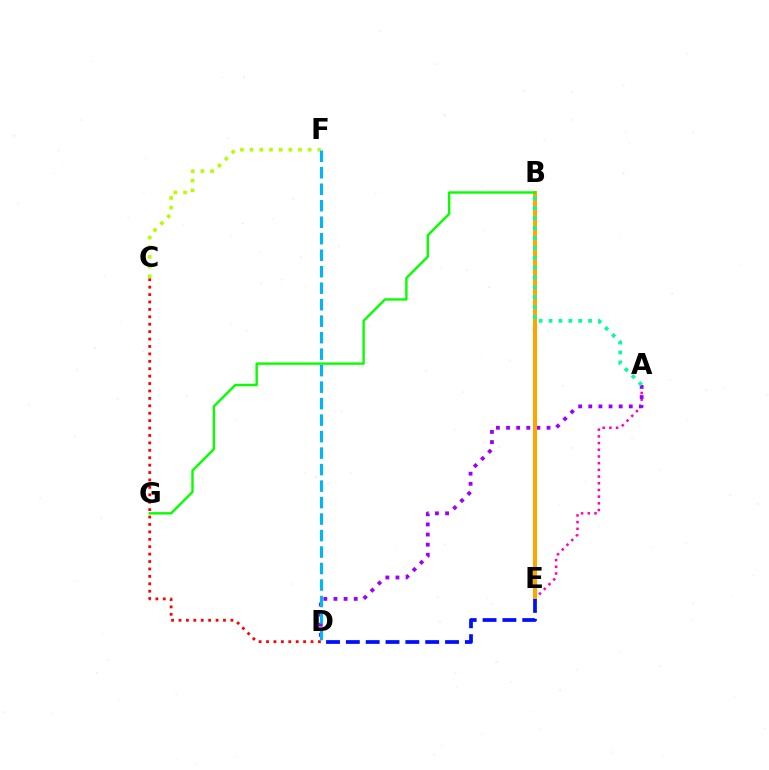{('A', 'E'): [{'color': '#ff00bd', 'line_style': 'dotted', 'thickness': 1.82}], ('A', 'D'): [{'color': '#9b00ff', 'line_style': 'dotted', 'thickness': 2.75}], ('B', 'E'): [{'color': '#ffa500', 'line_style': 'solid', 'thickness': 2.9}], ('A', 'B'): [{'color': '#00ff9d', 'line_style': 'dotted', 'thickness': 2.68}], ('C', 'D'): [{'color': '#ff0000', 'line_style': 'dotted', 'thickness': 2.01}], ('C', 'F'): [{'color': '#b3ff00', 'line_style': 'dotted', 'thickness': 2.63}], ('D', 'F'): [{'color': '#00b5ff', 'line_style': 'dashed', 'thickness': 2.24}], ('B', 'G'): [{'color': '#08ff00', 'line_style': 'solid', 'thickness': 1.74}], ('D', 'E'): [{'color': '#0010ff', 'line_style': 'dashed', 'thickness': 2.7}]}